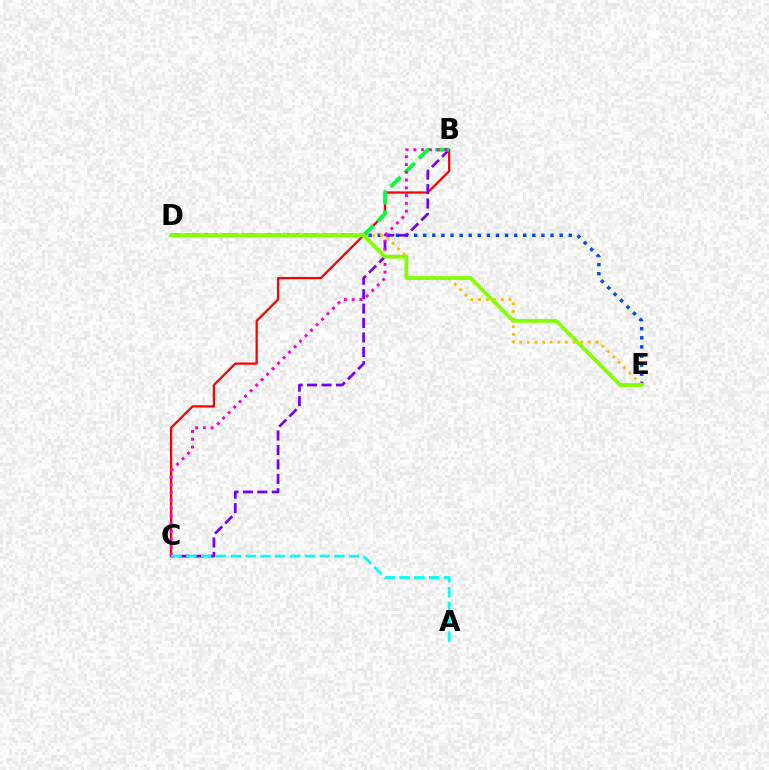{('D', 'E'): [{'color': '#004bff', 'line_style': 'dotted', 'thickness': 2.47}, {'color': '#ffbd00', 'line_style': 'dotted', 'thickness': 2.07}, {'color': '#84ff00', 'line_style': 'solid', 'thickness': 2.73}], ('B', 'C'): [{'color': '#ff0000', 'line_style': 'solid', 'thickness': 1.62}, {'color': '#7200ff', 'line_style': 'dashed', 'thickness': 1.96}, {'color': '#ff00cf', 'line_style': 'dotted', 'thickness': 2.11}], ('B', 'D'): [{'color': '#00ff39', 'line_style': 'dashed', 'thickness': 2.71}], ('A', 'C'): [{'color': '#00fff6', 'line_style': 'dashed', 'thickness': 2.01}]}